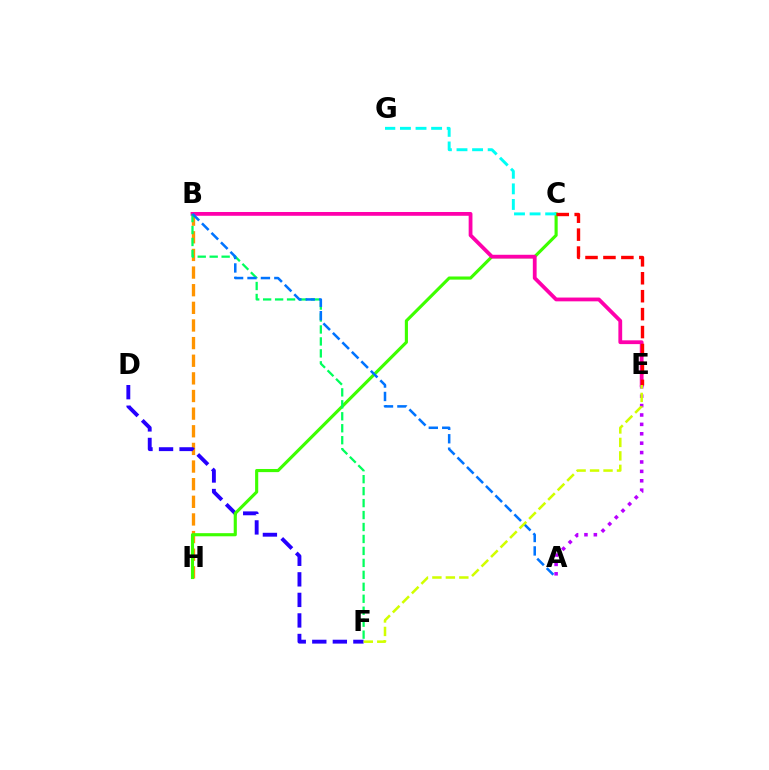{('B', 'H'): [{'color': '#ff9400', 'line_style': 'dashed', 'thickness': 2.4}], ('D', 'F'): [{'color': '#2500ff', 'line_style': 'dashed', 'thickness': 2.79}], ('C', 'H'): [{'color': '#3dff00', 'line_style': 'solid', 'thickness': 2.25}], ('B', 'E'): [{'color': '#ff00ac', 'line_style': 'solid', 'thickness': 2.73}], ('B', 'F'): [{'color': '#00ff5c', 'line_style': 'dashed', 'thickness': 1.62}], ('C', 'G'): [{'color': '#00fff6', 'line_style': 'dashed', 'thickness': 2.12}], ('A', 'E'): [{'color': '#b900ff', 'line_style': 'dotted', 'thickness': 2.55}], ('C', 'E'): [{'color': '#ff0000', 'line_style': 'dashed', 'thickness': 2.44}], ('A', 'B'): [{'color': '#0074ff', 'line_style': 'dashed', 'thickness': 1.82}], ('E', 'F'): [{'color': '#d1ff00', 'line_style': 'dashed', 'thickness': 1.83}]}